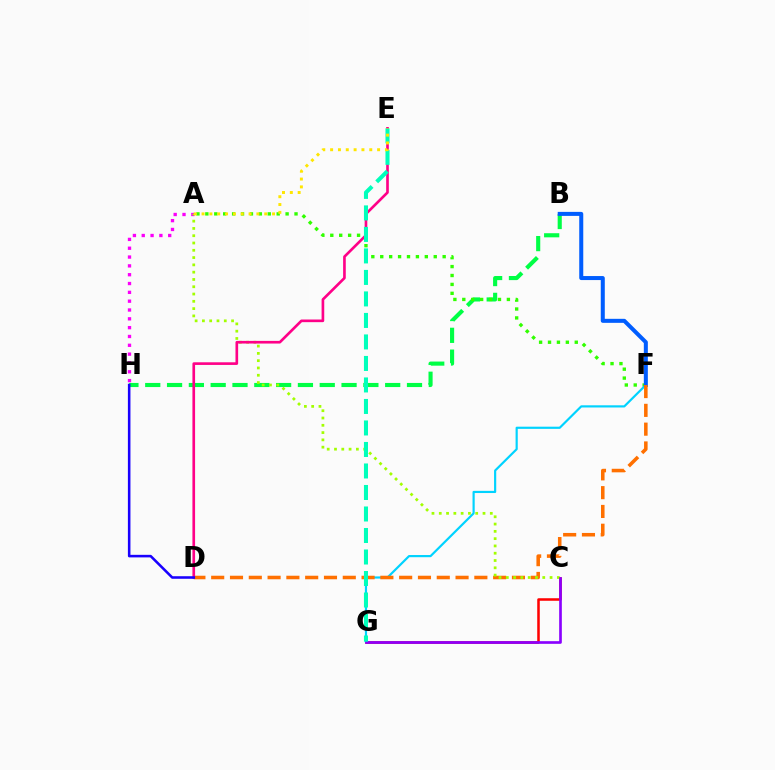{('B', 'H'): [{'color': '#00ff45', 'line_style': 'dashed', 'thickness': 2.96}], ('A', 'F'): [{'color': '#31ff00', 'line_style': 'dotted', 'thickness': 2.42}], ('C', 'G'): [{'color': '#ff0000', 'line_style': 'solid', 'thickness': 1.82}, {'color': '#8a00ff', 'line_style': 'solid', 'thickness': 1.92}], ('F', 'G'): [{'color': '#00d3ff', 'line_style': 'solid', 'thickness': 1.57}], ('B', 'F'): [{'color': '#005dff', 'line_style': 'solid', 'thickness': 2.89}], ('A', 'H'): [{'color': '#fa00f9', 'line_style': 'dotted', 'thickness': 2.4}], ('D', 'F'): [{'color': '#ff7000', 'line_style': 'dashed', 'thickness': 2.55}], ('A', 'C'): [{'color': '#a2ff00', 'line_style': 'dotted', 'thickness': 1.98}], ('D', 'E'): [{'color': '#ff0088', 'line_style': 'solid', 'thickness': 1.91}], ('E', 'G'): [{'color': '#00ffbb', 'line_style': 'dashed', 'thickness': 2.92}], ('A', 'E'): [{'color': '#ffe600', 'line_style': 'dotted', 'thickness': 2.13}], ('D', 'H'): [{'color': '#1900ff', 'line_style': 'solid', 'thickness': 1.84}]}